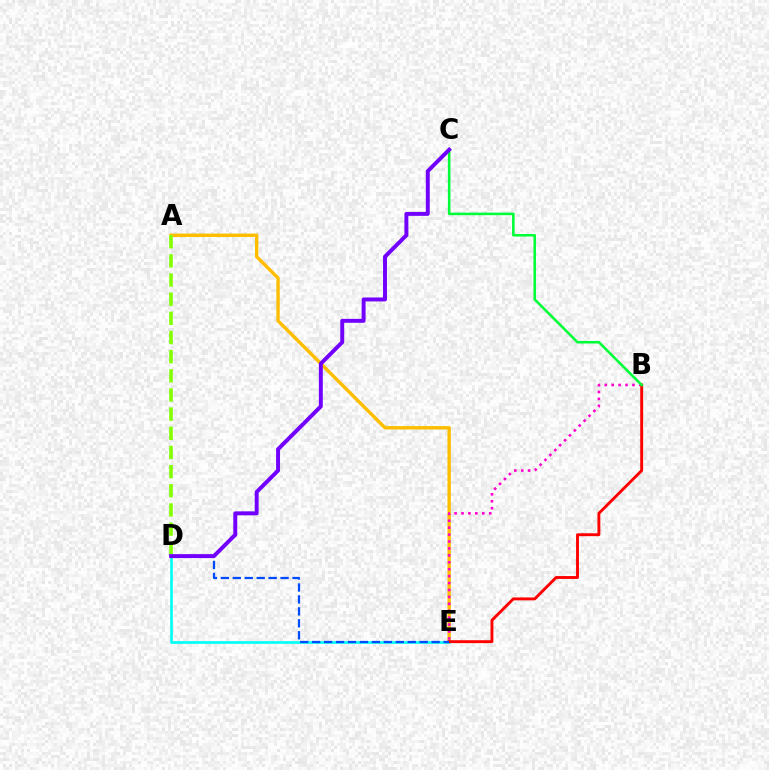{('A', 'E'): [{'color': '#ffbd00', 'line_style': 'solid', 'thickness': 2.43}], ('D', 'E'): [{'color': '#00fff6', 'line_style': 'solid', 'thickness': 1.91}, {'color': '#004bff', 'line_style': 'dashed', 'thickness': 1.62}], ('B', 'E'): [{'color': '#ff00cf', 'line_style': 'dotted', 'thickness': 1.88}, {'color': '#ff0000', 'line_style': 'solid', 'thickness': 2.08}], ('B', 'C'): [{'color': '#00ff39', 'line_style': 'solid', 'thickness': 1.85}], ('A', 'D'): [{'color': '#84ff00', 'line_style': 'dashed', 'thickness': 2.6}], ('C', 'D'): [{'color': '#7200ff', 'line_style': 'solid', 'thickness': 2.84}]}